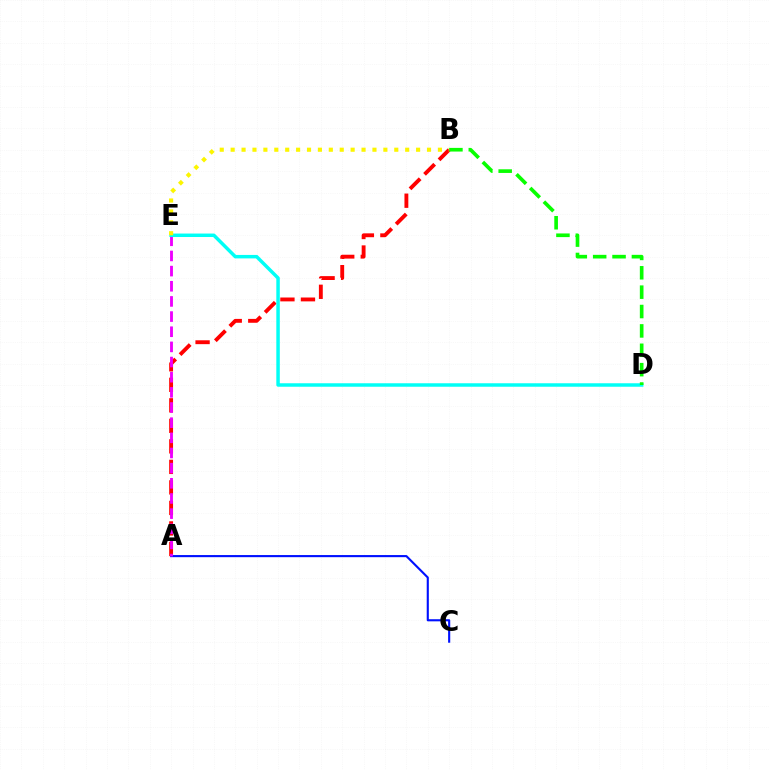{('A', 'B'): [{'color': '#ff0000', 'line_style': 'dashed', 'thickness': 2.79}], ('A', 'C'): [{'color': '#0010ff', 'line_style': 'solid', 'thickness': 1.53}], ('A', 'E'): [{'color': '#ee00ff', 'line_style': 'dashed', 'thickness': 2.06}], ('D', 'E'): [{'color': '#00fff6', 'line_style': 'solid', 'thickness': 2.5}], ('B', 'E'): [{'color': '#fcf500', 'line_style': 'dotted', 'thickness': 2.96}], ('B', 'D'): [{'color': '#08ff00', 'line_style': 'dashed', 'thickness': 2.63}]}